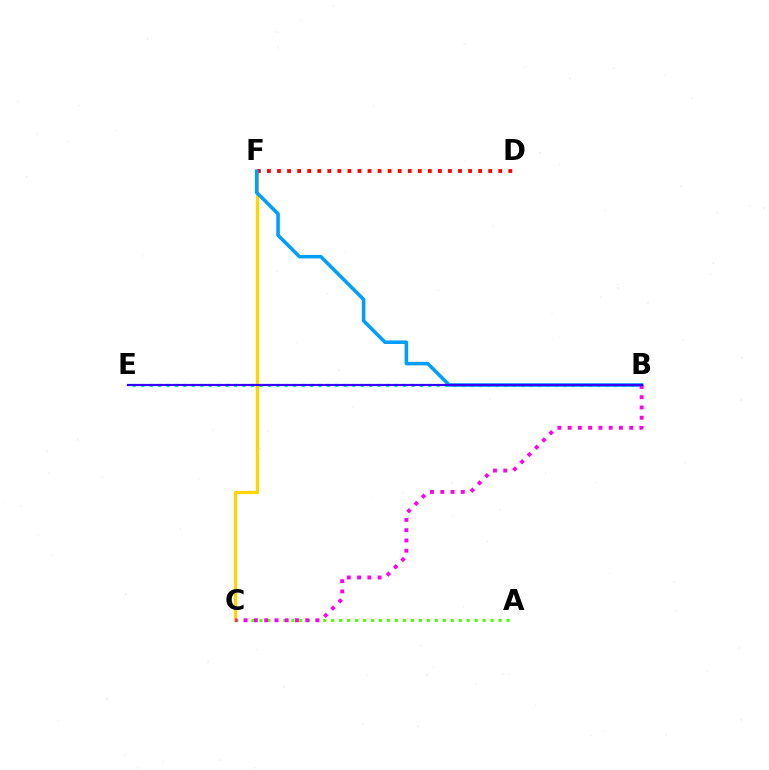{('B', 'E'): [{'color': '#00ff86', 'line_style': 'dotted', 'thickness': 2.29}, {'color': '#3700ff', 'line_style': 'solid', 'thickness': 1.58}], ('C', 'F'): [{'color': '#ffd500', 'line_style': 'solid', 'thickness': 2.37}], ('D', 'F'): [{'color': '#ff0000', 'line_style': 'dotted', 'thickness': 2.73}], ('A', 'C'): [{'color': '#4fff00', 'line_style': 'dotted', 'thickness': 2.17}], ('B', 'F'): [{'color': '#009eff', 'line_style': 'solid', 'thickness': 2.56}], ('B', 'C'): [{'color': '#ff00ed', 'line_style': 'dotted', 'thickness': 2.79}]}